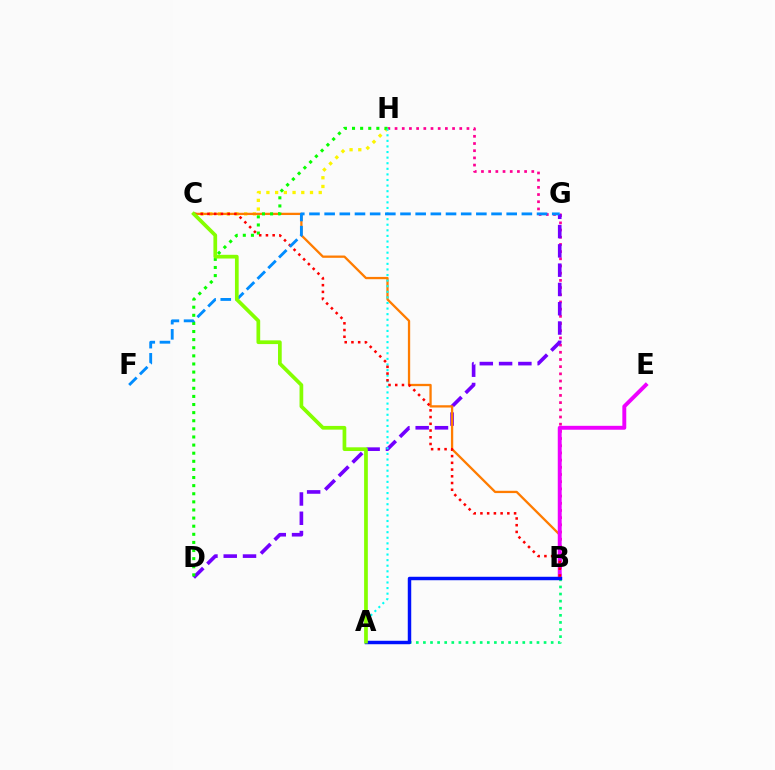{('B', 'H'): [{'color': '#ff0094', 'line_style': 'dotted', 'thickness': 1.95}], ('D', 'G'): [{'color': '#7200ff', 'line_style': 'dashed', 'thickness': 2.62}], ('C', 'H'): [{'color': '#fcf500', 'line_style': 'dotted', 'thickness': 2.37}], ('B', 'C'): [{'color': '#ff7c00', 'line_style': 'solid', 'thickness': 1.65}, {'color': '#ff0000', 'line_style': 'dotted', 'thickness': 1.83}], ('D', 'H'): [{'color': '#08ff00', 'line_style': 'dotted', 'thickness': 2.2}], ('A', 'H'): [{'color': '#00fff6', 'line_style': 'dotted', 'thickness': 1.52}], ('B', 'E'): [{'color': '#ee00ff', 'line_style': 'solid', 'thickness': 2.82}], ('A', 'B'): [{'color': '#00ff74', 'line_style': 'dotted', 'thickness': 1.93}, {'color': '#0010ff', 'line_style': 'solid', 'thickness': 2.49}], ('F', 'G'): [{'color': '#008cff', 'line_style': 'dashed', 'thickness': 2.06}], ('A', 'C'): [{'color': '#84ff00', 'line_style': 'solid', 'thickness': 2.68}]}